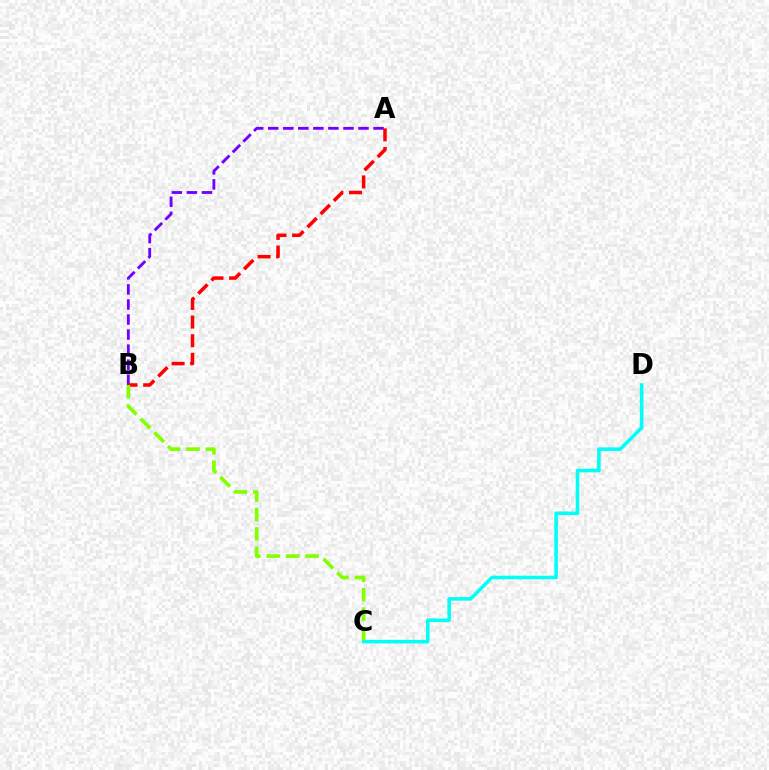{('A', 'B'): [{'color': '#7200ff', 'line_style': 'dashed', 'thickness': 2.04}, {'color': '#ff0000', 'line_style': 'dashed', 'thickness': 2.53}], ('C', 'D'): [{'color': '#00fff6', 'line_style': 'solid', 'thickness': 2.57}], ('B', 'C'): [{'color': '#84ff00', 'line_style': 'dashed', 'thickness': 2.64}]}